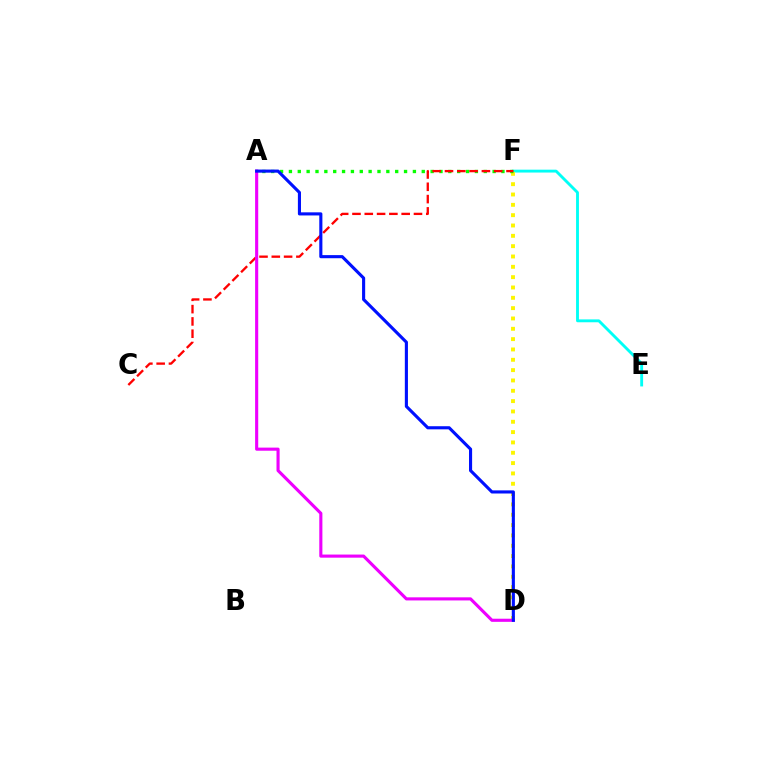{('E', 'F'): [{'color': '#00fff6', 'line_style': 'solid', 'thickness': 2.06}], ('D', 'F'): [{'color': '#fcf500', 'line_style': 'dotted', 'thickness': 2.81}], ('A', 'F'): [{'color': '#08ff00', 'line_style': 'dotted', 'thickness': 2.41}], ('C', 'F'): [{'color': '#ff0000', 'line_style': 'dashed', 'thickness': 1.67}], ('A', 'D'): [{'color': '#ee00ff', 'line_style': 'solid', 'thickness': 2.24}, {'color': '#0010ff', 'line_style': 'solid', 'thickness': 2.24}]}